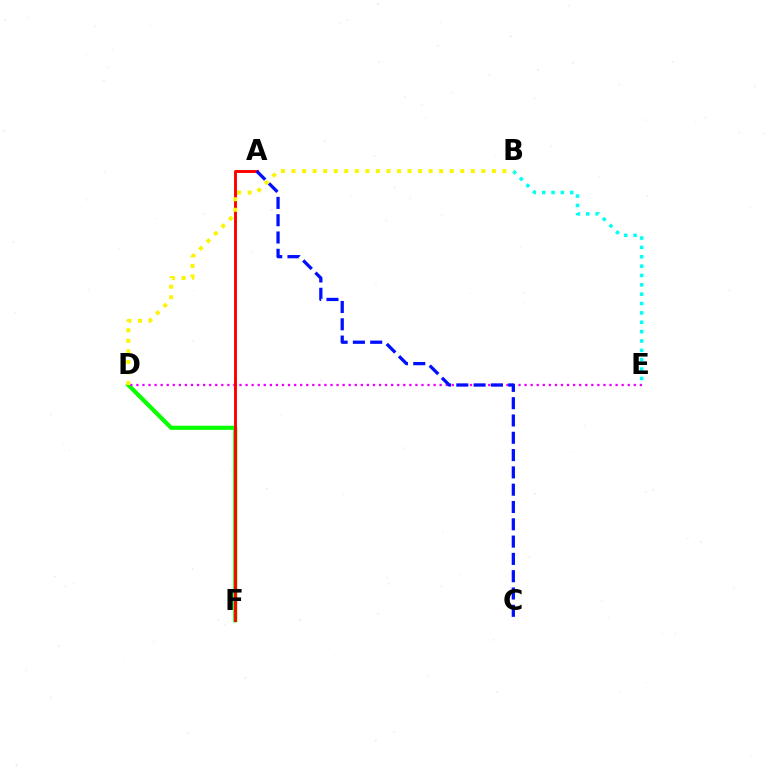{('B', 'E'): [{'color': '#00fff6', 'line_style': 'dotted', 'thickness': 2.54}], ('D', 'F'): [{'color': '#08ff00', 'line_style': 'solid', 'thickness': 2.99}], ('D', 'E'): [{'color': '#ee00ff', 'line_style': 'dotted', 'thickness': 1.65}], ('A', 'F'): [{'color': '#ff0000', 'line_style': 'solid', 'thickness': 2.1}], ('A', 'C'): [{'color': '#0010ff', 'line_style': 'dashed', 'thickness': 2.35}], ('B', 'D'): [{'color': '#fcf500', 'line_style': 'dotted', 'thickness': 2.87}]}